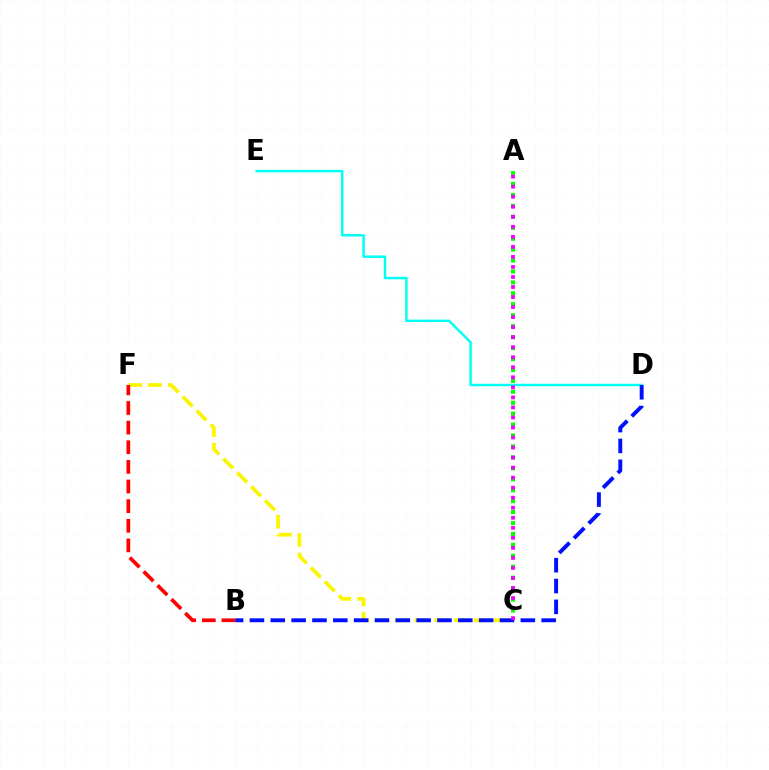{('A', 'C'): [{'color': '#08ff00', 'line_style': 'dotted', 'thickness': 2.97}, {'color': '#ee00ff', 'line_style': 'dotted', 'thickness': 2.73}], ('D', 'E'): [{'color': '#00fff6', 'line_style': 'solid', 'thickness': 1.77}], ('C', 'F'): [{'color': '#fcf500', 'line_style': 'dashed', 'thickness': 2.68}], ('B', 'F'): [{'color': '#ff0000', 'line_style': 'dashed', 'thickness': 2.67}], ('B', 'D'): [{'color': '#0010ff', 'line_style': 'dashed', 'thickness': 2.83}]}